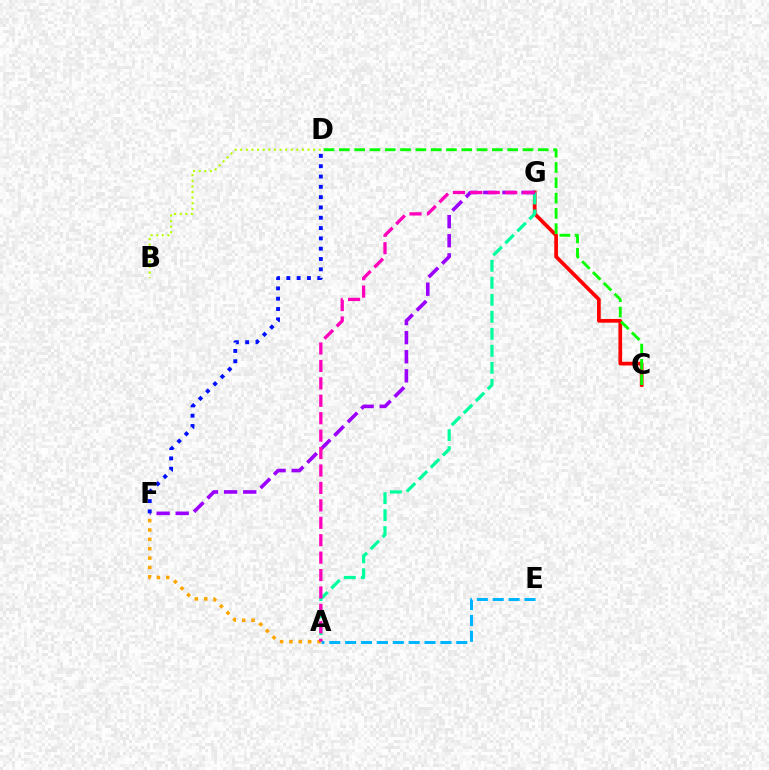{('C', 'G'): [{'color': '#ff0000', 'line_style': 'solid', 'thickness': 2.67}], ('B', 'D'): [{'color': '#b3ff00', 'line_style': 'dotted', 'thickness': 1.52}], ('A', 'G'): [{'color': '#00ff9d', 'line_style': 'dashed', 'thickness': 2.31}, {'color': '#ff00bd', 'line_style': 'dashed', 'thickness': 2.37}], ('A', 'F'): [{'color': '#ffa500', 'line_style': 'dotted', 'thickness': 2.54}], ('C', 'D'): [{'color': '#08ff00', 'line_style': 'dashed', 'thickness': 2.08}], ('A', 'E'): [{'color': '#00b5ff', 'line_style': 'dashed', 'thickness': 2.16}], ('F', 'G'): [{'color': '#9b00ff', 'line_style': 'dashed', 'thickness': 2.59}], ('D', 'F'): [{'color': '#0010ff', 'line_style': 'dotted', 'thickness': 2.8}]}